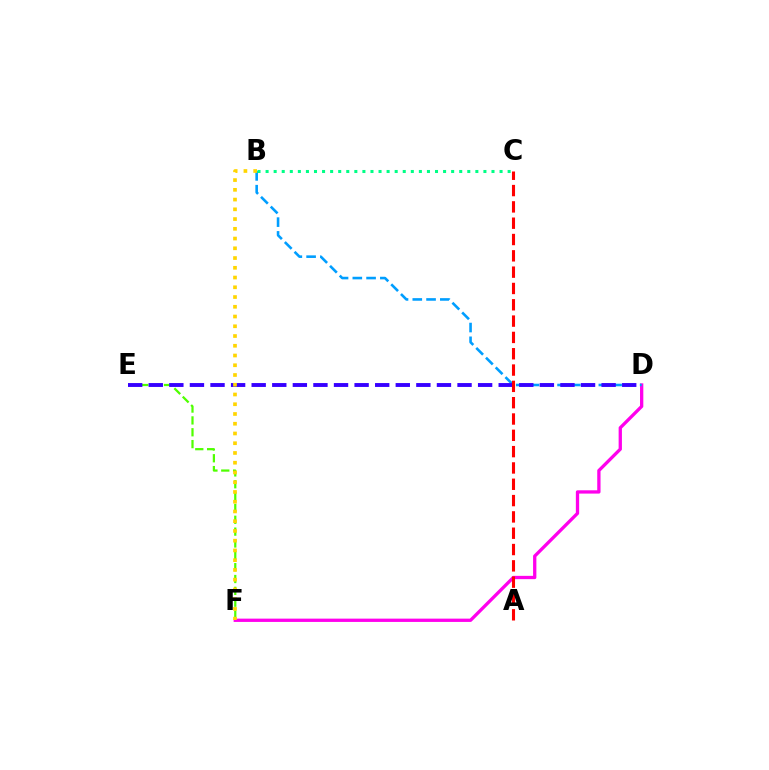{('D', 'F'): [{'color': '#ff00ed', 'line_style': 'solid', 'thickness': 2.37}], ('B', 'D'): [{'color': '#009eff', 'line_style': 'dashed', 'thickness': 1.87}], ('E', 'F'): [{'color': '#4fff00', 'line_style': 'dashed', 'thickness': 1.61}], ('D', 'E'): [{'color': '#3700ff', 'line_style': 'dashed', 'thickness': 2.8}], ('B', 'C'): [{'color': '#00ff86', 'line_style': 'dotted', 'thickness': 2.19}], ('A', 'C'): [{'color': '#ff0000', 'line_style': 'dashed', 'thickness': 2.22}], ('B', 'F'): [{'color': '#ffd500', 'line_style': 'dotted', 'thickness': 2.65}]}